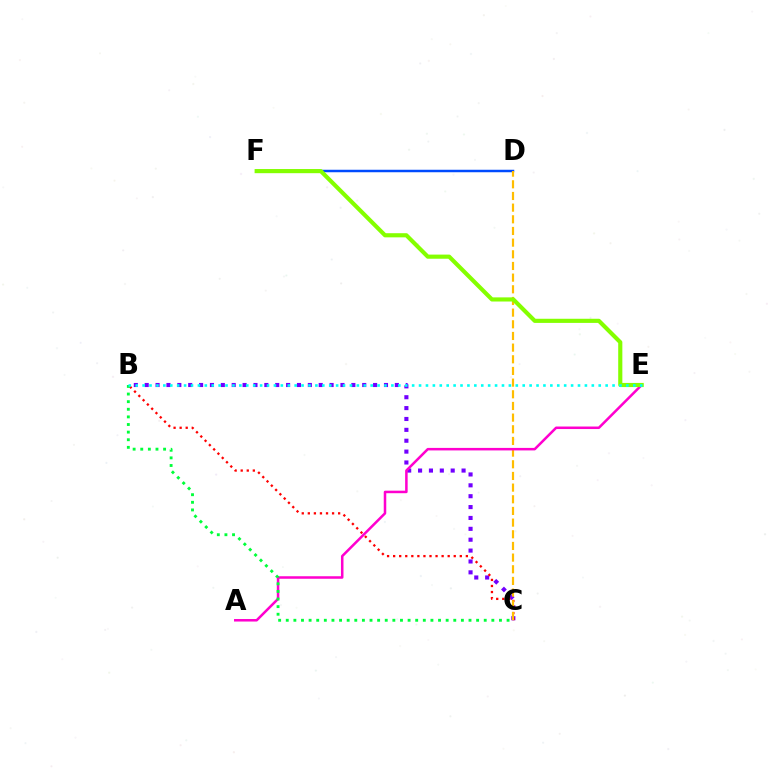{('B', 'C'): [{'color': '#7200ff', 'line_style': 'dotted', 'thickness': 2.96}, {'color': '#ff0000', 'line_style': 'dotted', 'thickness': 1.65}, {'color': '#00ff39', 'line_style': 'dotted', 'thickness': 2.07}], ('D', 'F'): [{'color': '#004bff', 'line_style': 'solid', 'thickness': 1.79}], ('C', 'D'): [{'color': '#ffbd00', 'line_style': 'dashed', 'thickness': 1.58}], ('A', 'E'): [{'color': '#ff00cf', 'line_style': 'solid', 'thickness': 1.81}], ('E', 'F'): [{'color': '#84ff00', 'line_style': 'solid', 'thickness': 2.98}], ('B', 'E'): [{'color': '#00fff6', 'line_style': 'dotted', 'thickness': 1.88}]}